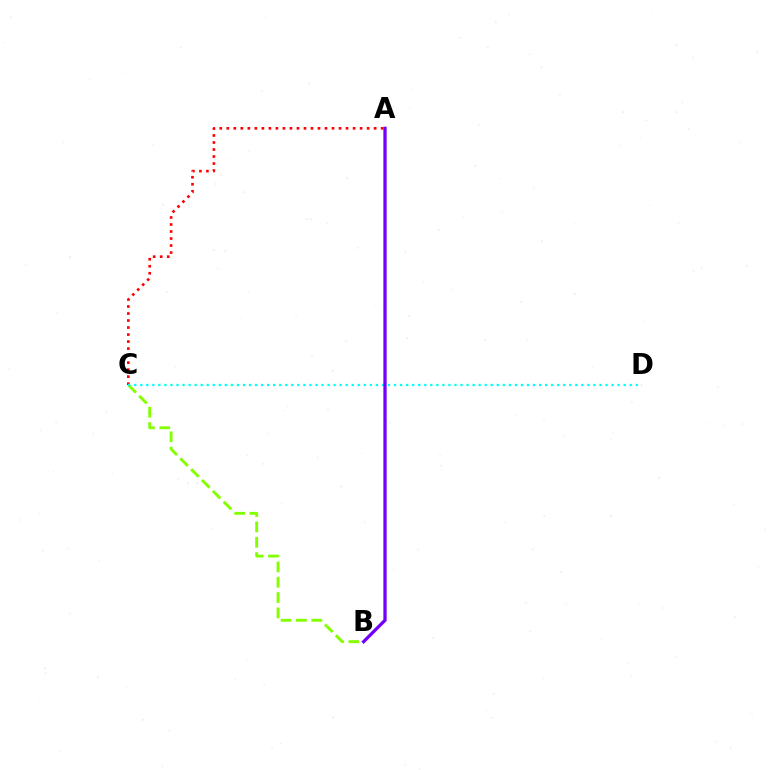{('B', 'C'): [{'color': '#84ff00', 'line_style': 'dashed', 'thickness': 2.08}], ('A', 'C'): [{'color': '#ff0000', 'line_style': 'dotted', 'thickness': 1.91}], ('C', 'D'): [{'color': '#00fff6', 'line_style': 'dotted', 'thickness': 1.64}], ('A', 'B'): [{'color': '#7200ff', 'line_style': 'solid', 'thickness': 2.36}]}